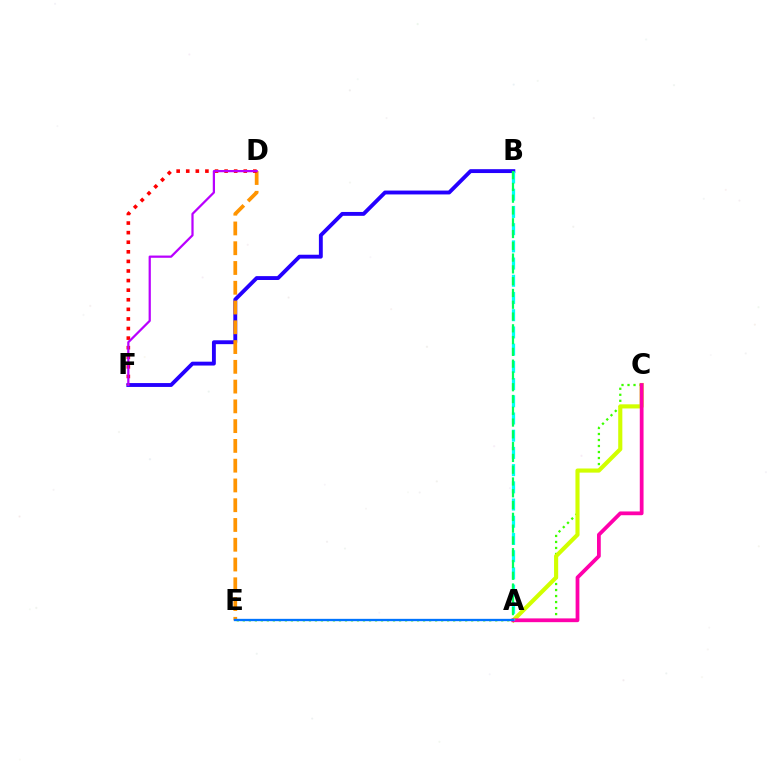{('C', 'E'): [{'color': '#3dff00', 'line_style': 'dotted', 'thickness': 1.63}], ('A', 'C'): [{'color': '#d1ff00', 'line_style': 'solid', 'thickness': 2.97}, {'color': '#ff00ac', 'line_style': 'solid', 'thickness': 2.71}], ('B', 'F'): [{'color': '#2500ff', 'line_style': 'solid', 'thickness': 2.79}], ('A', 'B'): [{'color': '#00fff6', 'line_style': 'dashed', 'thickness': 2.34}, {'color': '#00ff5c', 'line_style': 'dashed', 'thickness': 1.6}], ('D', 'E'): [{'color': '#ff9400', 'line_style': 'dashed', 'thickness': 2.69}], ('D', 'F'): [{'color': '#ff0000', 'line_style': 'dotted', 'thickness': 2.6}, {'color': '#b900ff', 'line_style': 'solid', 'thickness': 1.61}], ('A', 'E'): [{'color': '#0074ff', 'line_style': 'solid', 'thickness': 1.66}]}